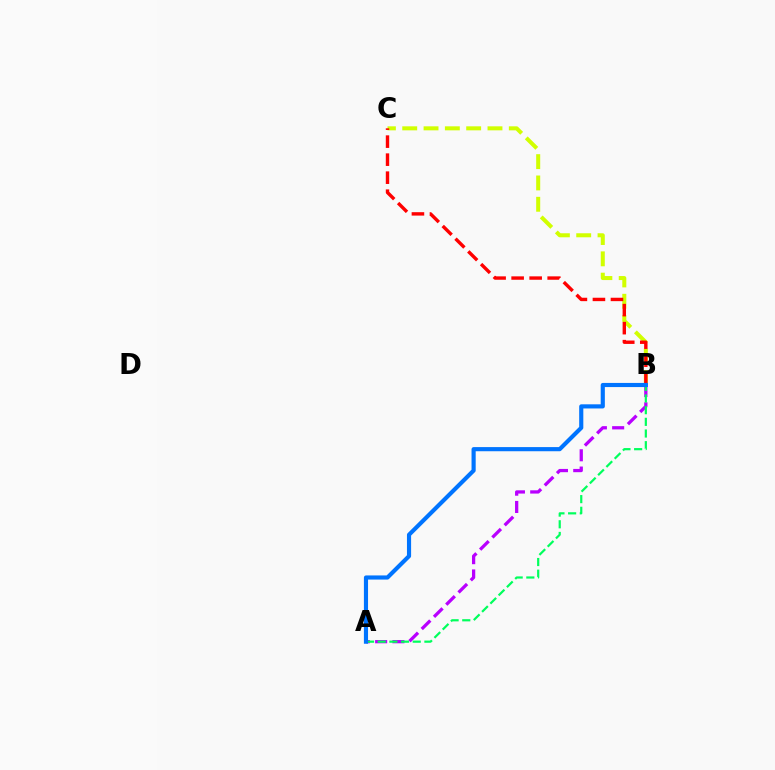{('A', 'B'): [{'color': '#b900ff', 'line_style': 'dashed', 'thickness': 2.35}, {'color': '#00ff5c', 'line_style': 'dashed', 'thickness': 1.59}, {'color': '#0074ff', 'line_style': 'solid', 'thickness': 2.98}], ('B', 'C'): [{'color': '#d1ff00', 'line_style': 'dashed', 'thickness': 2.9}, {'color': '#ff0000', 'line_style': 'dashed', 'thickness': 2.45}]}